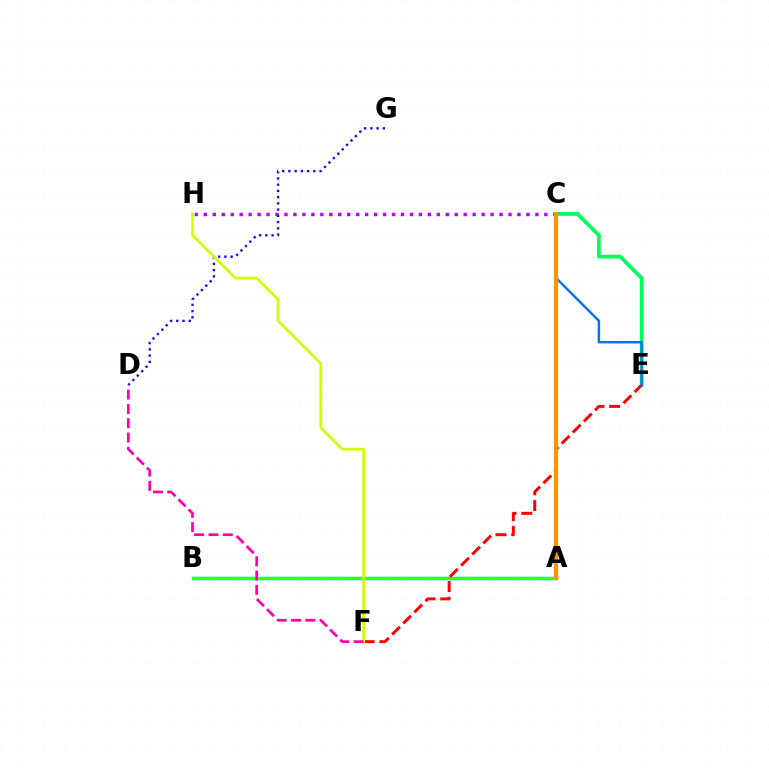{('A', 'B'): [{'color': '#00fff6', 'line_style': 'solid', 'thickness': 2.45}, {'color': '#3dff00', 'line_style': 'solid', 'thickness': 2.39}], ('C', 'E'): [{'color': '#00ff5c', 'line_style': 'solid', 'thickness': 2.68}, {'color': '#0074ff', 'line_style': 'solid', 'thickness': 1.77}], ('C', 'H'): [{'color': '#b900ff', 'line_style': 'dotted', 'thickness': 2.43}], ('D', 'G'): [{'color': '#2500ff', 'line_style': 'dotted', 'thickness': 1.69}], ('E', 'F'): [{'color': '#ff0000', 'line_style': 'dashed', 'thickness': 2.14}], ('F', 'H'): [{'color': '#d1ff00', 'line_style': 'solid', 'thickness': 1.97}], ('D', 'F'): [{'color': '#ff00ac', 'line_style': 'dashed', 'thickness': 1.94}], ('A', 'C'): [{'color': '#ff9400', 'line_style': 'solid', 'thickness': 3.0}]}